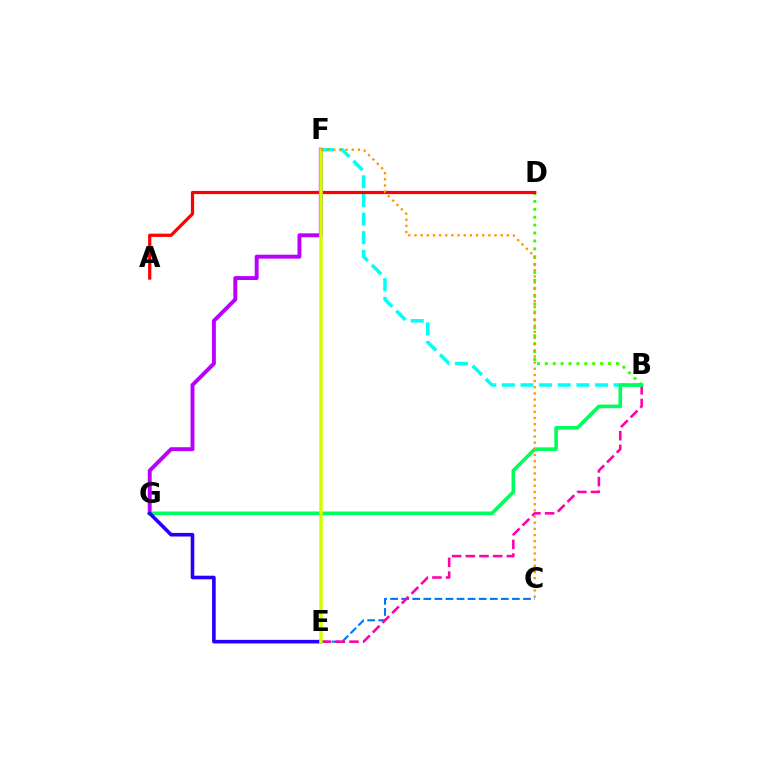{('B', 'D'): [{'color': '#3dff00', 'line_style': 'dotted', 'thickness': 2.15}], ('C', 'E'): [{'color': '#0074ff', 'line_style': 'dashed', 'thickness': 1.5}], ('B', 'E'): [{'color': '#ff00ac', 'line_style': 'dashed', 'thickness': 1.86}], ('B', 'F'): [{'color': '#00fff6', 'line_style': 'dashed', 'thickness': 2.53}], ('F', 'G'): [{'color': '#b900ff', 'line_style': 'solid', 'thickness': 2.82}], ('A', 'D'): [{'color': '#ff0000', 'line_style': 'solid', 'thickness': 2.32}], ('B', 'G'): [{'color': '#00ff5c', 'line_style': 'solid', 'thickness': 2.61}], ('E', 'G'): [{'color': '#2500ff', 'line_style': 'solid', 'thickness': 2.59}], ('E', 'F'): [{'color': '#d1ff00', 'line_style': 'solid', 'thickness': 2.53}], ('C', 'F'): [{'color': '#ff9400', 'line_style': 'dotted', 'thickness': 1.67}]}